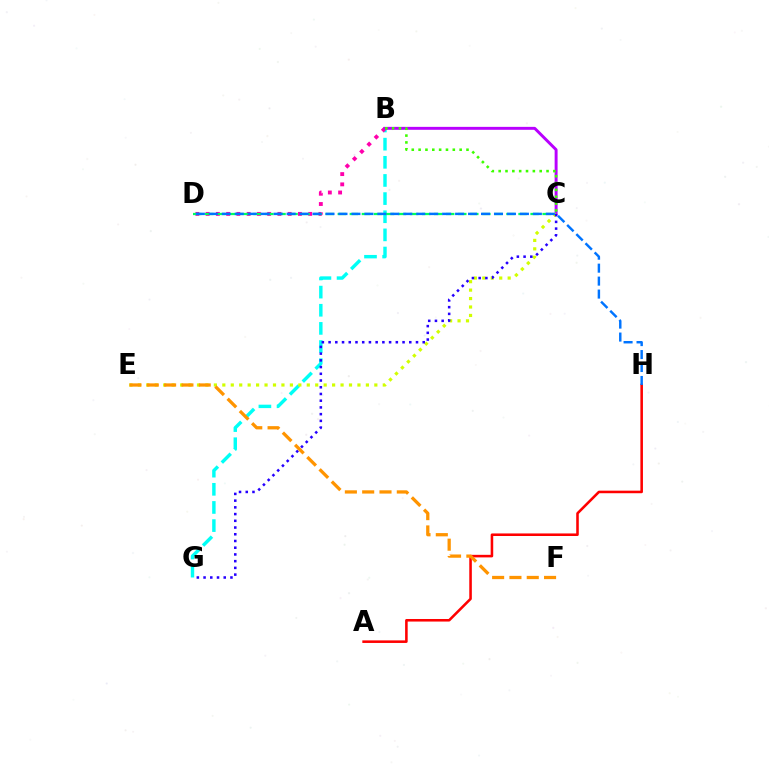{('B', 'G'): [{'color': '#00fff6', 'line_style': 'dashed', 'thickness': 2.46}], ('B', 'D'): [{'color': '#ff00ac', 'line_style': 'dotted', 'thickness': 2.79}], ('A', 'H'): [{'color': '#ff0000', 'line_style': 'solid', 'thickness': 1.85}], ('B', 'C'): [{'color': '#b900ff', 'line_style': 'solid', 'thickness': 2.12}, {'color': '#3dff00', 'line_style': 'dotted', 'thickness': 1.86}], ('C', 'D'): [{'color': '#00ff5c', 'line_style': 'dashed', 'thickness': 1.64}], ('C', 'E'): [{'color': '#d1ff00', 'line_style': 'dotted', 'thickness': 2.29}], ('C', 'G'): [{'color': '#2500ff', 'line_style': 'dotted', 'thickness': 1.83}], ('E', 'F'): [{'color': '#ff9400', 'line_style': 'dashed', 'thickness': 2.35}], ('D', 'H'): [{'color': '#0074ff', 'line_style': 'dashed', 'thickness': 1.76}]}